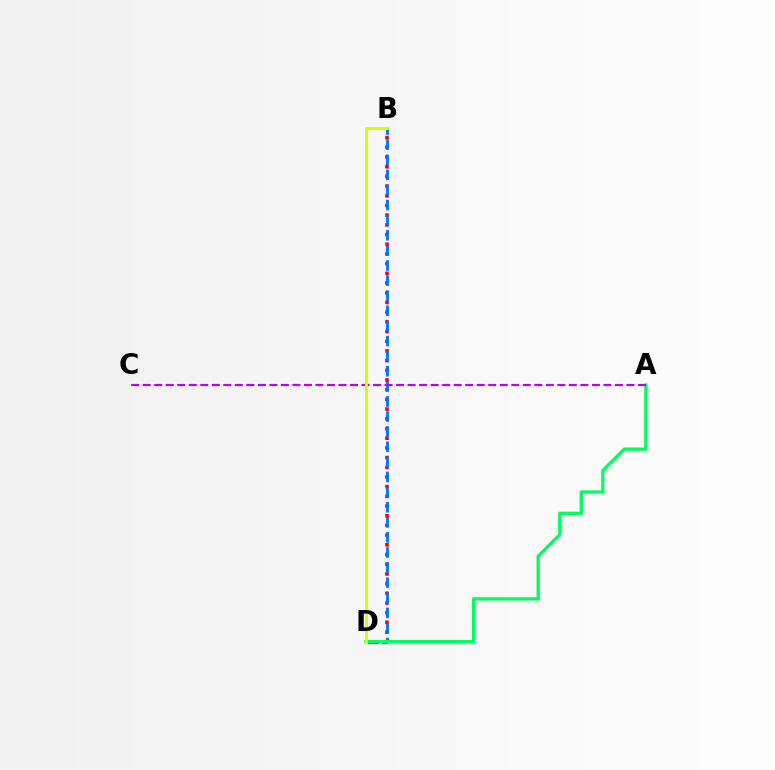{('B', 'D'): [{'color': '#ff0000', 'line_style': 'dotted', 'thickness': 2.63}, {'color': '#0074ff', 'line_style': 'dashed', 'thickness': 2.05}, {'color': '#d1ff00', 'line_style': 'solid', 'thickness': 2.12}], ('A', 'D'): [{'color': '#00ff5c', 'line_style': 'solid', 'thickness': 2.37}], ('A', 'C'): [{'color': '#b900ff', 'line_style': 'dashed', 'thickness': 1.56}]}